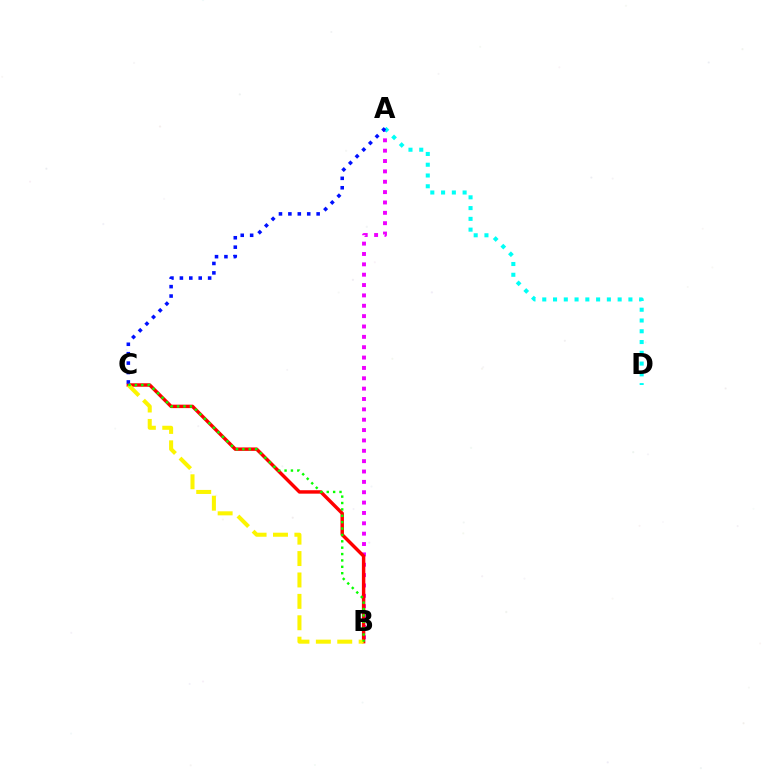{('A', 'B'): [{'color': '#ee00ff', 'line_style': 'dotted', 'thickness': 2.81}], ('B', 'C'): [{'color': '#ff0000', 'line_style': 'solid', 'thickness': 2.48}, {'color': '#fcf500', 'line_style': 'dashed', 'thickness': 2.91}, {'color': '#08ff00', 'line_style': 'dotted', 'thickness': 1.73}], ('A', 'D'): [{'color': '#00fff6', 'line_style': 'dotted', 'thickness': 2.93}], ('A', 'C'): [{'color': '#0010ff', 'line_style': 'dotted', 'thickness': 2.56}]}